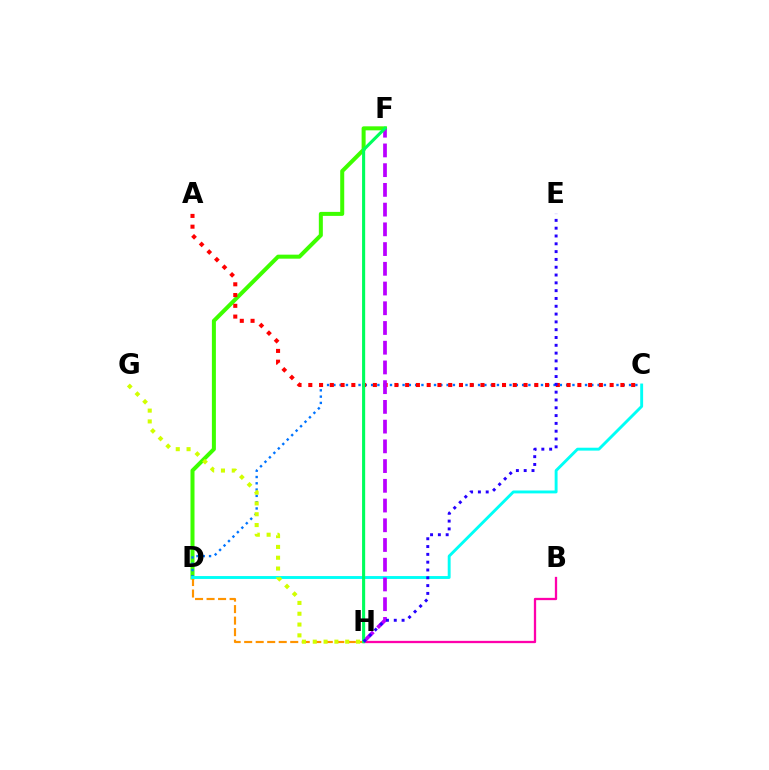{('B', 'H'): [{'color': '#ff00ac', 'line_style': 'solid', 'thickness': 1.65}], ('D', 'F'): [{'color': '#3dff00', 'line_style': 'solid', 'thickness': 2.89}], ('D', 'H'): [{'color': '#ff9400', 'line_style': 'dashed', 'thickness': 1.56}], ('C', 'D'): [{'color': '#0074ff', 'line_style': 'dotted', 'thickness': 1.71}, {'color': '#00fff6', 'line_style': 'solid', 'thickness': 2.08}], ('A', 'C'): [{'color': '#ff0000', 'line_style': 'dotted', 'thickness': 2.92}], ('F', 'H'): [{'color': '#b900ff', 'line_style': 'dashed', 'thickness': 2.68}, {'color': '#00ff5c', 'line_style': 'solid', 'thickness': 2.23}], ('G', 'H'): [{'color': '#d1ff00', 'line_style': 'dotted', 'thickness': 2.94}], ('E', 'H'): [{'color': '#2500ff', 'line_style': 'dotted', 'thickness': 2.12}]}